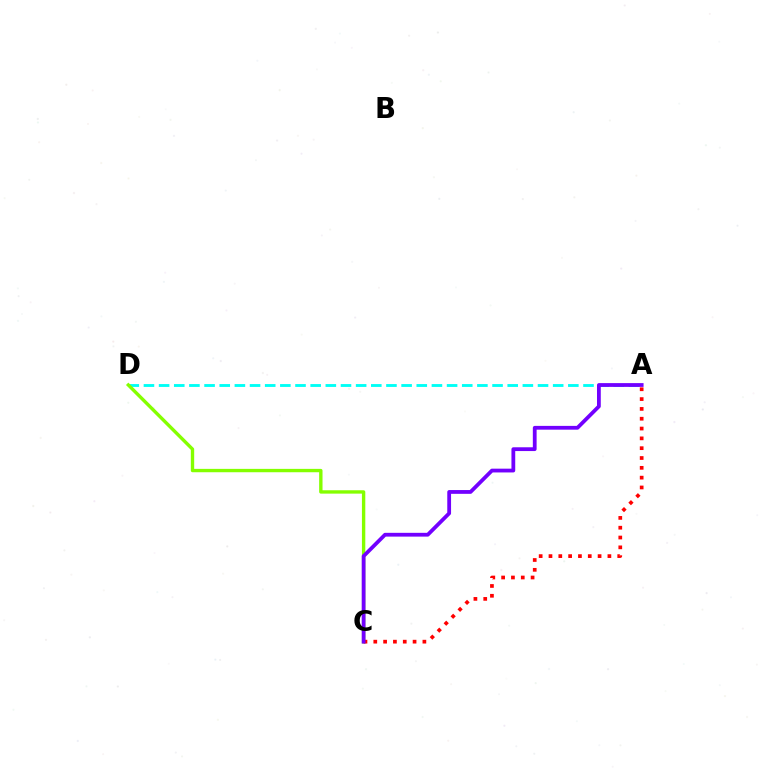{('A', 'D'): [{'color': '#00fff6', 'line_style': 'dashed', 'thickness': 2.06}], ('C', 'D'): [{'color': '#84ff00', 'line_style': 'solid', 'thickness': 2.43}], ('A', 'C'): [{'color': '#ff0000', 'line_style': 'dotted', 'thickness': 2.67}, {'color': '#7200ff', 'line_style': 'solid', 'thickness': 2.72}]}